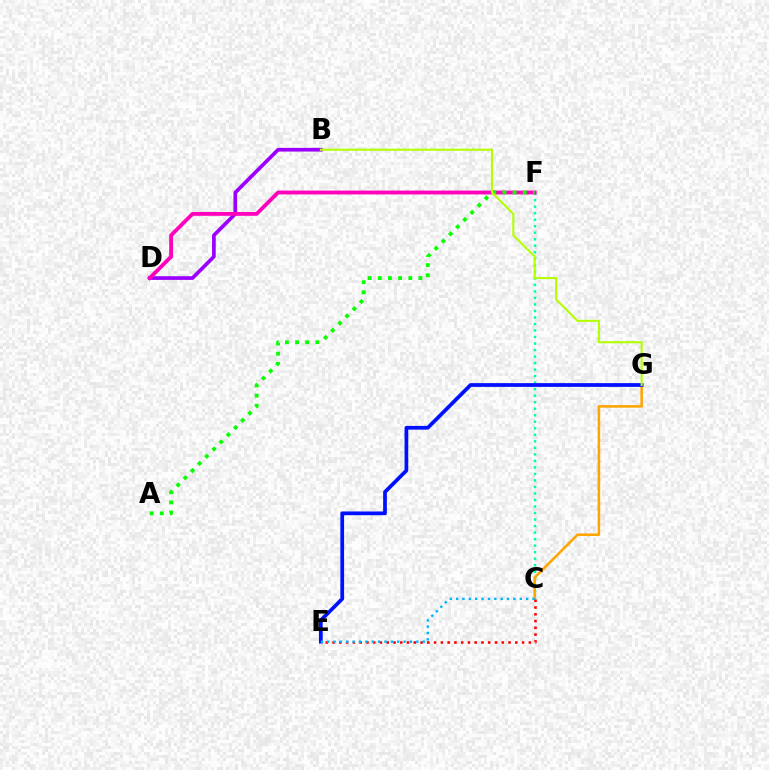{('B', 'D'): [{'color': '#9b00ff', 'line_style': 'solid', 'thickness': 2.65}], ('C', 'F'): [{'color': '#00ff9d', 'line_style': 'dotted', 'thickness': 1.77}], ('C', 'G'): [{'color': '#ffa500', 'line_style': 'solid', 'thickness': 1.84}], ('D', 'F'): [{'color': '#ff00bd', 'line_style': 'solid', 'thickness': 2.75}], ('E', 'G'): [{'color': '#0010ff', 'line_style': 'solid', 'thickness': 2.69}], ('A', 'F'): [{'color': '#08ff00', 'line_style': 'dotted', 'thickness': 2.76}], ('C', 'E'): [{'color': '#ff0000', 'line_style': 'dotted', 'thickness': 1.84}, {'color': '#00b5ff', 'line_style': 'dotted', 'thickness': 1.73}], ('B', 'G'): [{'color': '#b3ff00', 'line_style': 'solid', 'thickness': 1.5}]}